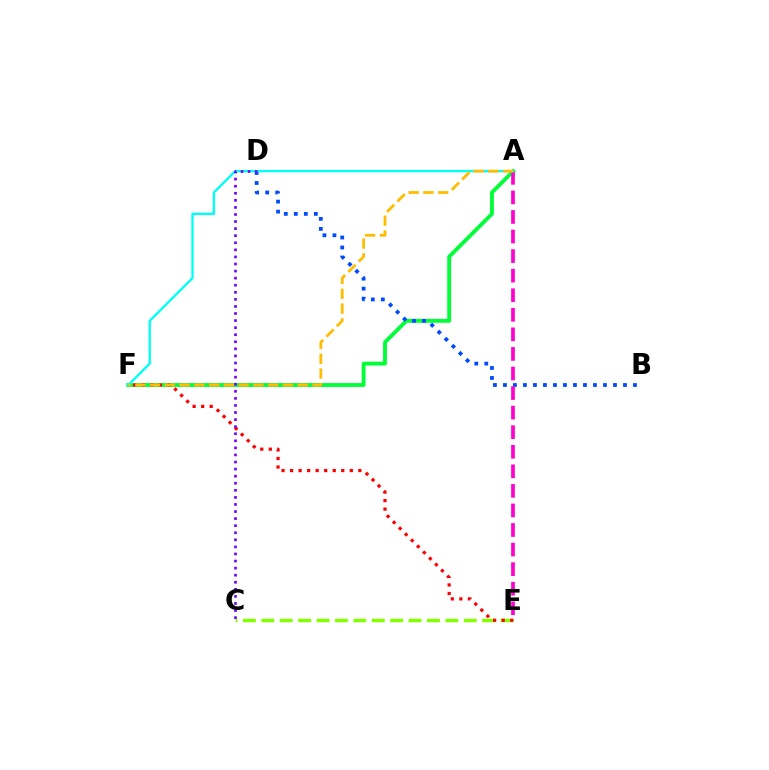{('A', 'F'): [{'color': '#00ff39', 'line_style': 'solid', 'thickness': 2.76}, {'color': '#00fff6', 'line_style': 'solid', 'thickness': 1.69}, {'color': '#ffbd00', 'line_style': 'dashed', 'thickness': 2.01}], ('C', 'E'): [{'color': '#84ff00', 'line_style': 'dashed', 'thickness': 2.5}], ('B', 'D'): [{'color': '#004bff', 'line_style': 'dotted', 'thickness': 2.72}], ('E', 'F'): [{'color': '#ff0000', 'line_style': 'dotted', 'thickness': 2.32}], ('A', 'E'): [{'color': '#ff00cf', 'line_style': 'dashed', 'thickness': 2.66}], ('C', 'D'): [{'color': '#7200ff', 'line_style': 'dotted', 'thickness': 1.92}]}